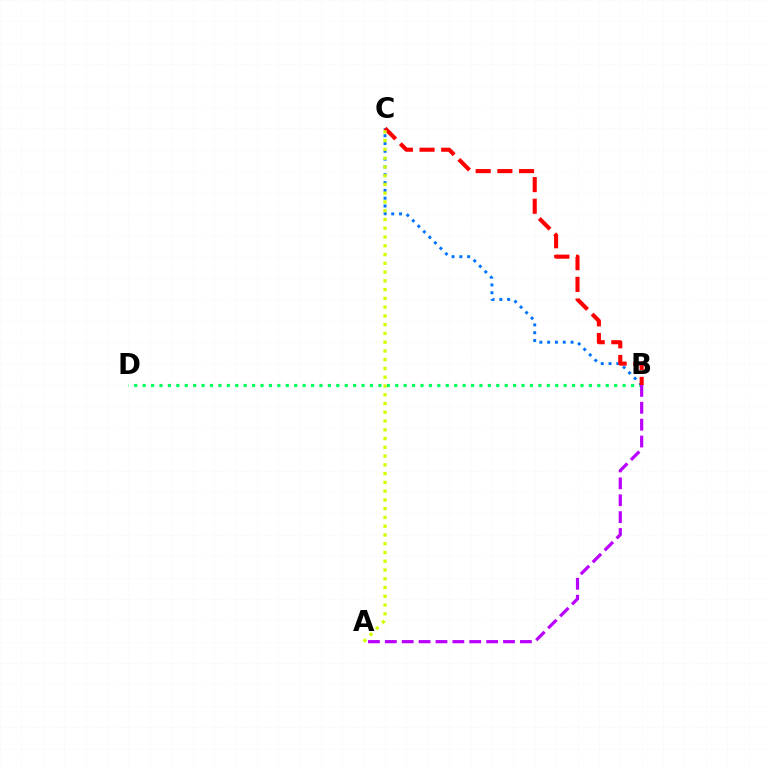{('B', 'D'): [{'color': '#00ff5c', 'line_style': 'dotted', 'thickness': 2.29}], ('B', 'C'): [{'color': '#0074ff', 'line_style': 'dotted', 'thickness': 2.12}, {'color': '#ff0000', 'line_style': 'dashed', 'thickness': 2.94}], ('A', 'B'): [{'color': '#b900ff', 'line_style': 'dashed', 'thickness': 2.29}], ('A', 'C'): [{'color': '#d1ff00', 'line_style': 'dotted', 'thickness': 2.38}]}